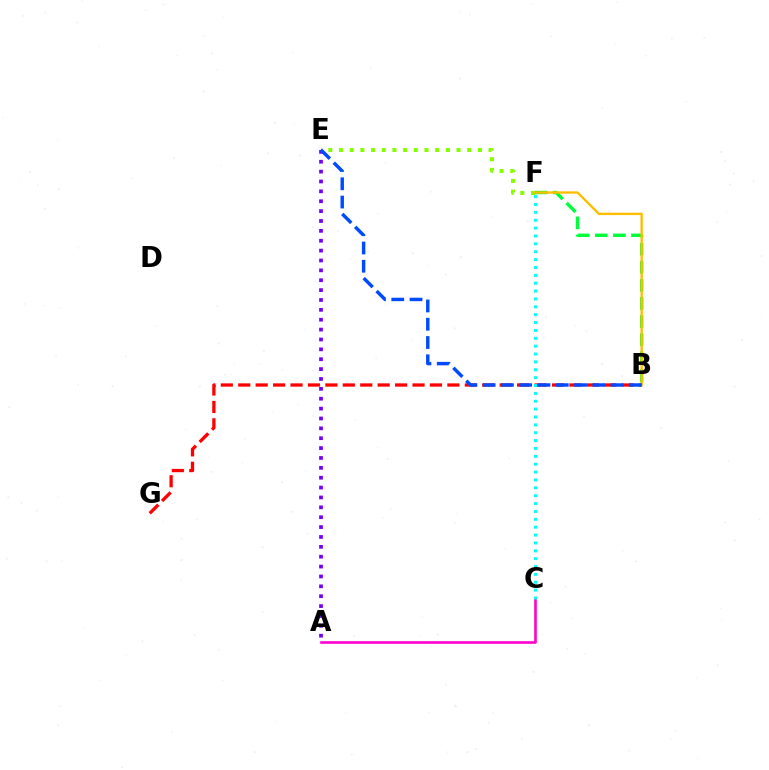{('E', 'F'): [{'color': '#84ff00', 'line_style': 'dotted', 'thickness': 2.9}], ('B', 'F'): [{'color': '#00ff39', 'line_style': 'dashed', 'thickness': 2.46}, {'color': '#ffbd00', 'line_style': 'solid', 'thickness': 1.7}], ('A', 'C'): [{'color': '#ff00cf', 'line_style': 'solid', 'thickness': 1.89}], ('B', 'G'): [{'color': '#ff0000', 'line_style': 'dashed', 'thickness': 2.37}], ('A', 'E'): [{'color': '#7200ff', 'line_style': 'dotted', 'thickness': 2.68}], ('C', 'F'): [{'color': '#00fff6', 'line_style': 'dotted', 'thickness': 2.14}], ('B', 'E'): [{'color': '#004bff', 'line_style': 'dashed', 'thickness': 2.48}]}